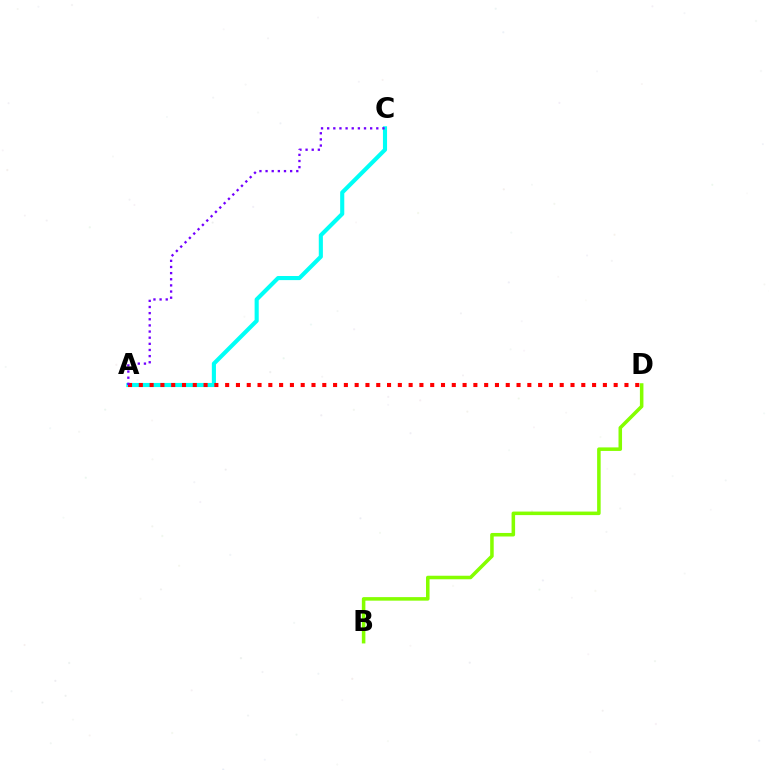{('B', 'D'): [{'color': '#84ff00', 'line_style': 'solid', 'thickness': 2.55}], ('A', 'C'): [{'color': '#00fff6', 'line_style': 'solid', 'thickness': 2.96}, {'color': '#7200ff', 'line_style': 'dotted', 'thickness': 1.67}], ('A', 'D'): [{'color': '#ff0000', 'line_style': 'dotted', 'thickness': 2.93}]}